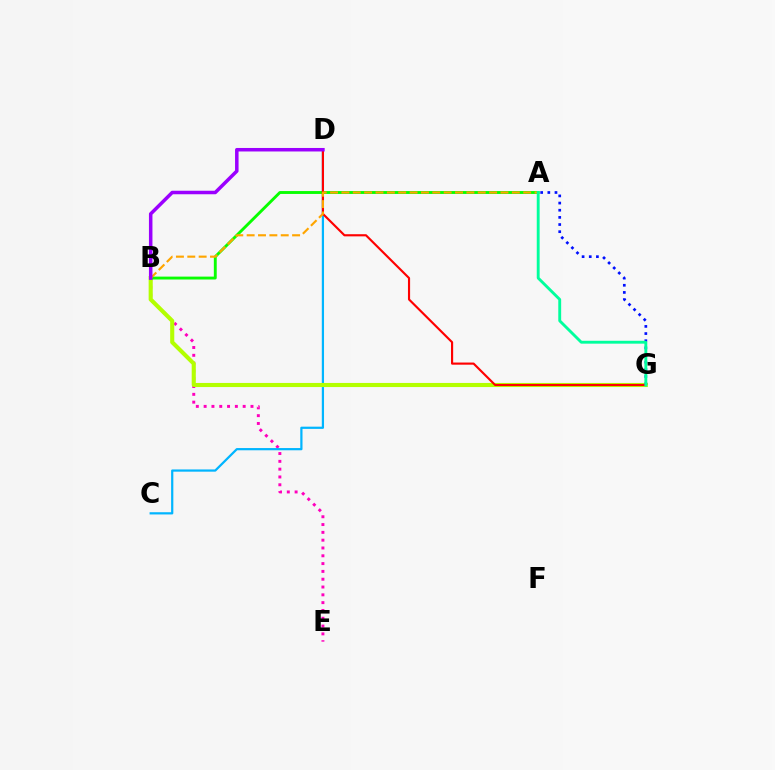{('B', 'E'): [{'color': '#ff00bd', 'line_style': 'dotted', 'thickness': 2.12}], ('C', 'D'): [{'color': '#00b5ff', 'line_style': 'solid', 'thickness': 1.6}], ('B', 'G'): [{'color': '#b3ff00', 'line_style': 'solid', 'thickness': 2.96}], ('A', 'G'): [{'color': '#0010ff', 'line_style': 'dotted', 'thickness': 1.94}, {'color': '#00ff9d', 'line_style': 'solid', 'thickness': 2.07}], ('A', 'B'): [{'color': '#08ff00', 'line_style': 'solid', 'thickness': 2.07}, {'color': '#ffa500', 'line_style': 'dashed', 'thickness': 1.54}], ('D', 'G'): [{'color': '#ff0000', 'line_style': 'solid', 'thickness': 1.54}], ('B', 'D'): [{'color': '#9b00ff', 'line_style': 'solid', 'thickness': 2.53}]}